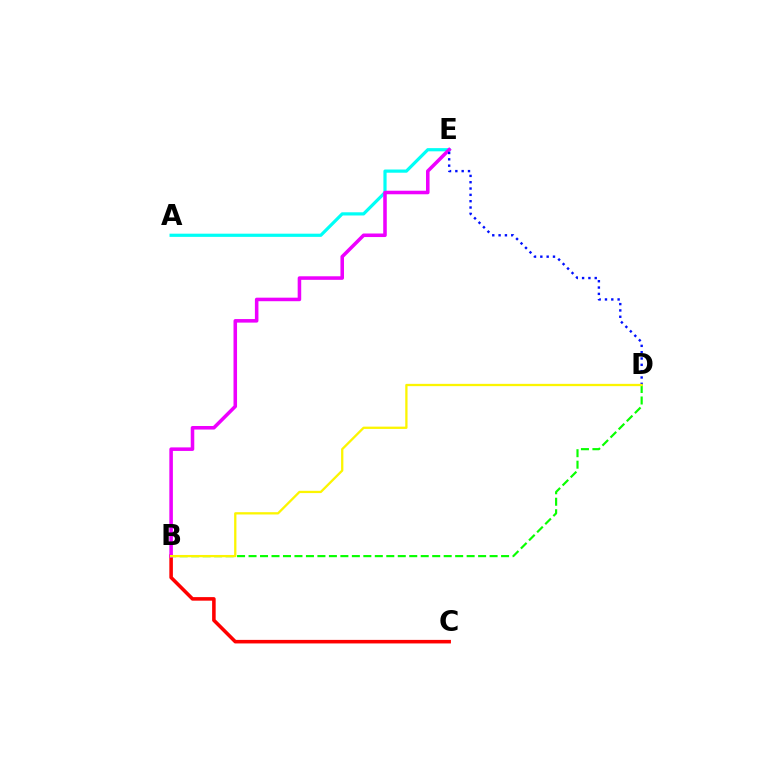{('B', 'D'): [{'color': '#08ff00', 'line_style': 'dashed', 'thickness': 1.56}, {'color': '#fcf500', 'line_style': 'solid', 'thickness': 1.65}], ('B', 'C'): [{'color': '#ff0000', 'line_style': 'solid', 'thickness': 2.56}], ('A', 'E'): [{'color': '#00fff6', 'line_style': 'solid', 'thickness': 2.3}], ('B', 'E'): [{'color': '#ee00ff', 'line_style': 'solid', 'thickness': 2.55}], ('D', 'E'): [{'color': '#0010ff', 'line_style': 'dotted', 'thickness': 1.72}]}